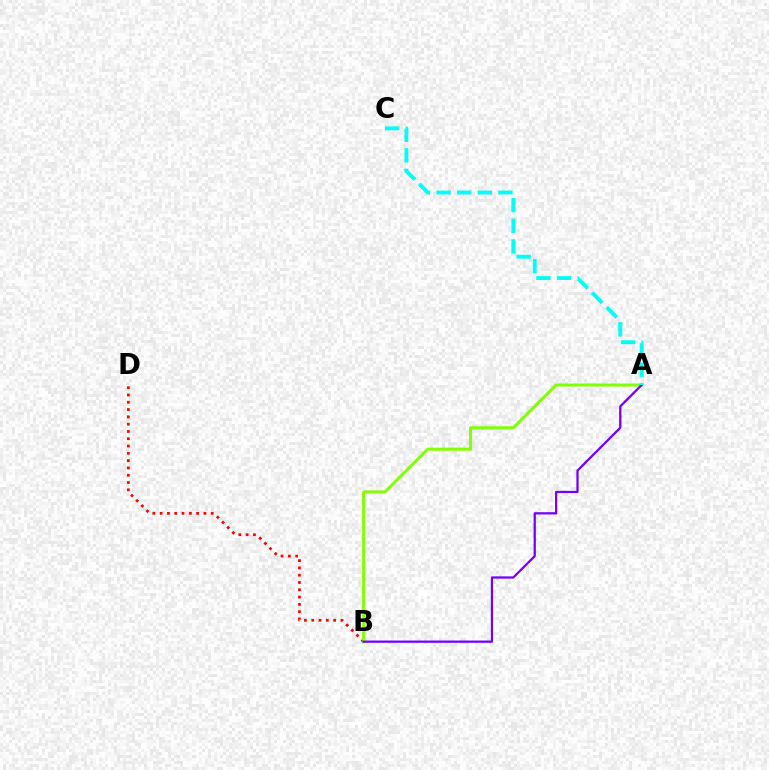{('B', 'D'): [{'color': '#ff0000', 'line_style': 'dotted', 'thickness': 1.98}], ('A', 'B'): [{'color': '#84ff00', 'line_style': 'solid', 'thickness': 2.17}, {'color': '#7200ff', 'line_style': 'solid', 'thickness': 1.62}], ('A', 'C'): [{'color': '#00fff6', 'line_style': 'dashed', 'thickness': 2.8}]}